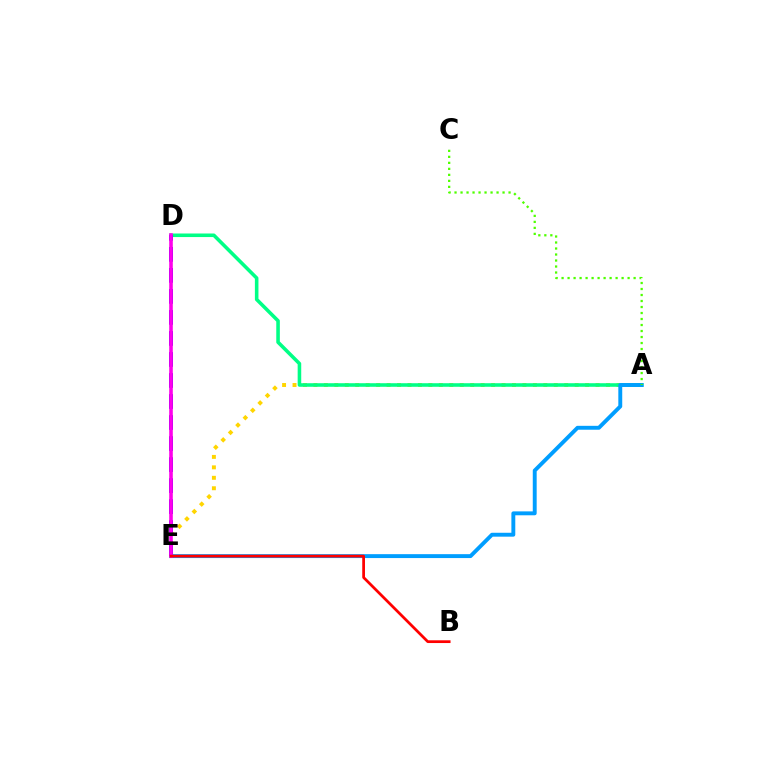{('A', 'E'): [{'color': '#ffd500', 'line_style': 'dotted', 'thickness': 2.84}, {'color': '#009eff', 'line_style': 'solid', 'thickness': 2.81}], ('A', 'D'): [{'color': '#00ff86', 'line_style': 'solid', 'thickness': 2.57}], ('D', 'E'): [{'color': '#3700ff', 'line_style': 'dashed', 'thickness': 2.86}, {'color': '#ff00ed', 'line_style': 'solid', 'thickness': 2.59}], ('A', 'C'): [{'color': '#4fff00', 'line_style': 'dotted', 'thickness': 1.63}], ('B', 'E'): [{'color': '#ff0000', 'line_style': 'solid', 'thickness': 1.98}]}